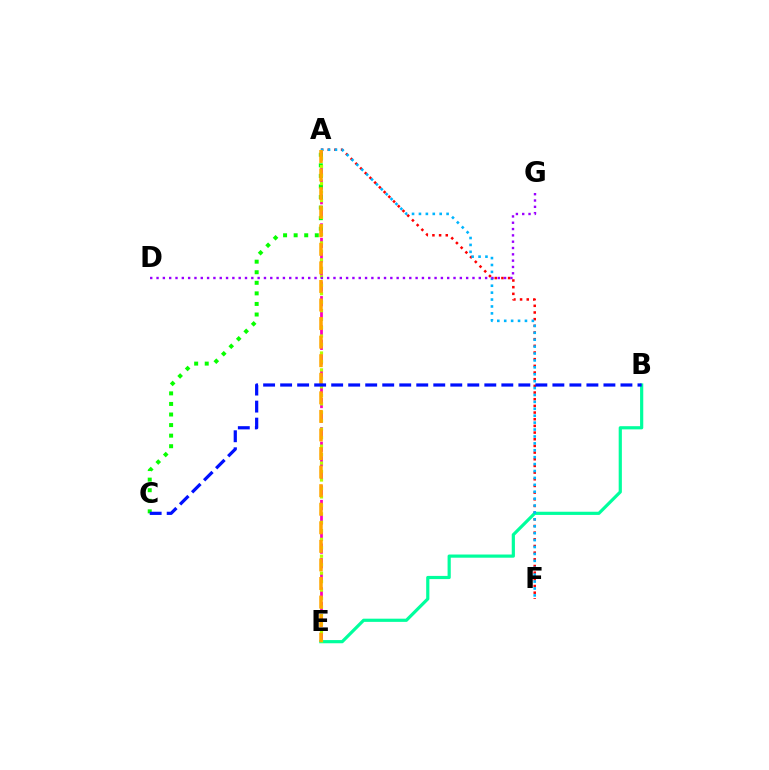{('A', 'F'): [{'color': '#ff0000', 'line_style': 'dotted', 'thickness': 1.81}, {'color': '#00b5ff', 'line_style': 'dotted', 'thickness': 1.88}], ('A', 'E'): [{'color': '#ff00bd', 'line_style': 'dashed', 'thickness': 1.98}, {'color': '#b3ff00', 'line_style': 'dotted', 'thickness': 2.3}, {'color': '#ffa500', 'line_style': 'dashed', 'thickness': 2.52}], ('A', 'C'): [{'color': '#08ff00', 'line_style': 'dotted', 'thickness': 2.87}], ('B', 'E'): [{'color': '#00ff9d', 'line_style': 'solid', 'thickness': 2.29}], ('D', 'G'): [{'color': '#9b00ff', 'line_style': 'dotted', 'thickness': 1.72}], ('B', 'C'): [{'color': '#0010ff', 'line_style': 'dashed', 'thickness': 2.31}]}